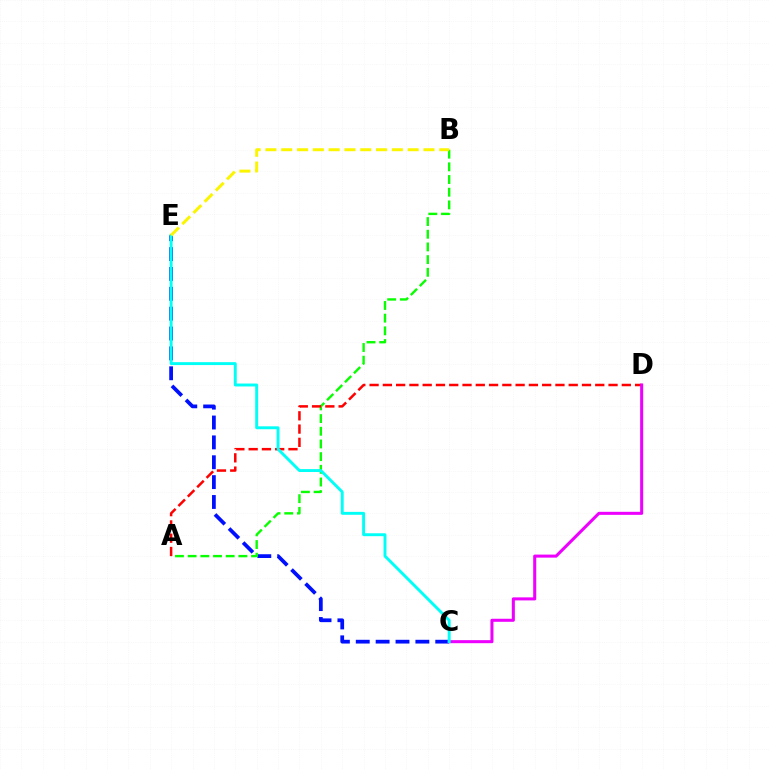{('C', 'E'): [{'color': '#0010ff', 'line_style': 'dashed', 'thickness': 2.7}, {'color': '#00fff6', 'line_style': 'solid', 'thickness': 2.1}], ('A', 'B'): [{'color': '#08ff00', 'line_style': 'dashed', 'thickness': 1.72}], ('A', 'D'): [{'color': '#ff0000', 'line_style': 'dashed', 'thickness': 1.8}], ('C', 'D'): [{'color': '#ee00ff', 'line_style': 'solid', 'thickness': 2.19}], ('B', 'E'): [{'color': '#fcf500', 'line_style': 'dashed', 'thickness': 2.15}]}